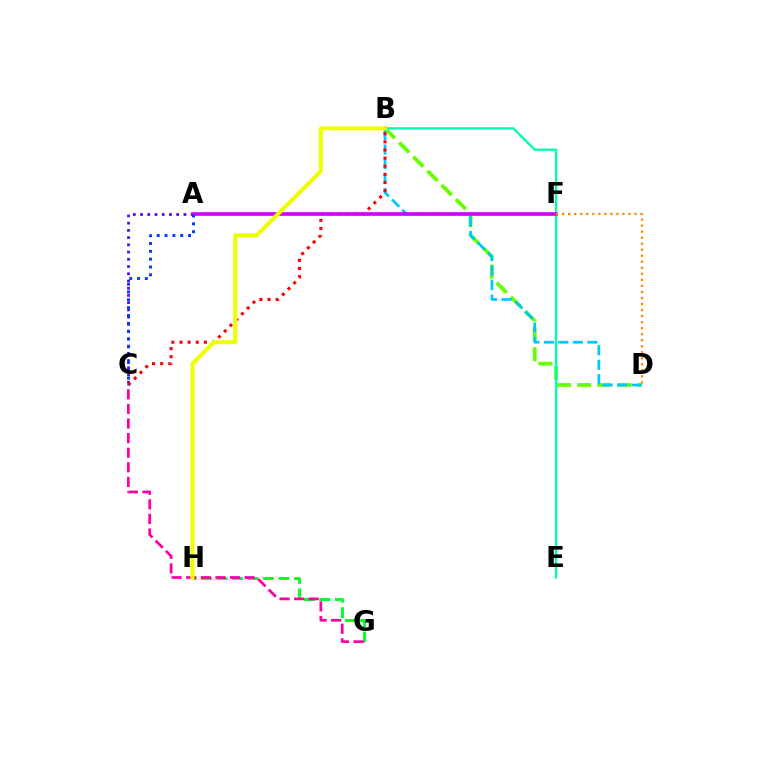{('G', 'H'): [{'color': '#00ff27', 'line_style': 'dashed', 'thickness': 2.1}], ('B', 'D'): [{'color': '#66ff00', 'line_style': 'dashed', 'thickness': 2.73}, {'color': '#00c7ff', 'line_style': 'dashed', 'thickness': 1.97}], ('A', 'C'): [{'color': '#4f00ff', 'line_style': 'dotted', 'thickness': 1.96}, {'color': '#003fff', 'line_style': 'dotted', 'thickness': 2.13}], ('B', 'E'): [{'color': '#00ffaf', 'line_style': 'solid', 'thickness': 1.66}], ('B', 'C'): [{'color': '#ff0000', 'line_style': 'dotted', 'thickness': 2.21}], ('A', 'F'): [{'color': '#d600ff', 'line_style': 'solid', 'thickness': 2.64}], ('D', 'F'): [{'color': '#ff8800', 'line_style': 'dotted', 'thickness': 1.64}], ('C', 'G'): [{'color': '#ff00a0', 'line_style': 'dashed', 'thickness': 1.98}], ('B', 'H'): [{'color': '#eeff00', 'line_style': 'solid', 'thickness': 2.91}]}